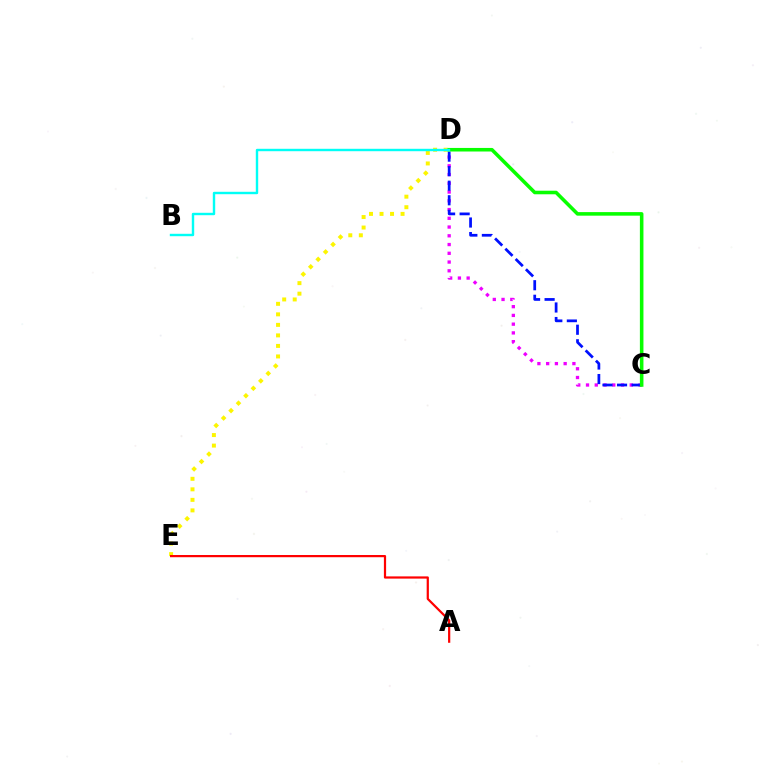{('D', 'E'): [{'color': '#fcf500', 'line_style': 'dotted', 'thickness': 2.86}], ('C', 'D'): [{'color': '#ee00ff', 'line_style': 'dotted', 'thickness': 2.38}, {'color': '#0010ff', 'line_style': 'dashed', 'thickness': 1.98}, {'color': '#08ff00', 'line_style': 'solid', 'thickness': 2.56}], ('A', 'E'): [{'color': '#ff0000', 'line_style': 'solid', 'thickness': 1.6}], ('B', 'D'): [{'color': '#00fff6', 'line_style': 'solid', 'thickness': 1.74}]}